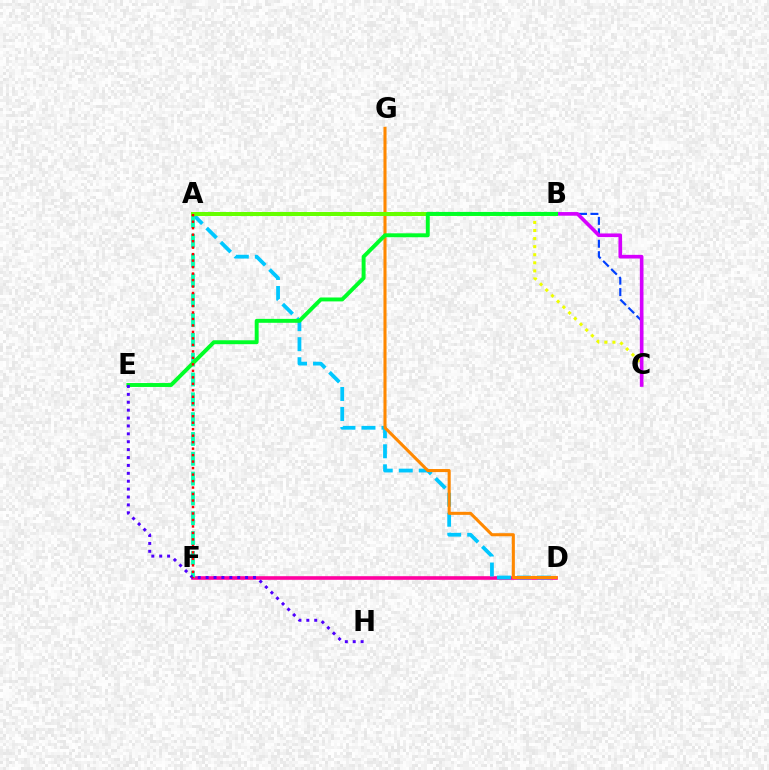{('A', 'C'): [{'color': '#eeff00', 'line_style': 'dotted', 'thickness': 2.19}], ('D', 'F'): [{'color': '#ff00a0', 'line_style': 'solid', 'thickness': 2.6}], ('A', 'D'): [{'color': '#00c7ff', 'line_style': 'dashed', 'thickness': 2.72}], ('A', 'F'): [{'color': '#00ffaf', 'line_style': 'dashed', 'thickness': 2.69}, {'color': '#ff0000', 'line_style': 'dotted', 'thickness': 1.76}], ('D', 'G'): [{'color': '#ff8800', 'line_style': 'solid', 'thickness': 2.21}], ('B', 'C'): [{'color': '#003fff', 'line_style': 'dashed', 'thickness': 1.55}, {'color': '#d600ff', 'line_style': 'solid', 'thickness': 2.62}], ('A', 'B'): [{'color': '#66ff00', 'line_style': 'solid', 'thickness': 2.88}], ('B', 'E'): [{'color': '#00ff27', 'line_style': 'solid', 'thickness': 2.82}], ('E', 'H'): [{'color': '#4f00ff', 'line_style': 'dotted', 'thickness': 2.15}]}